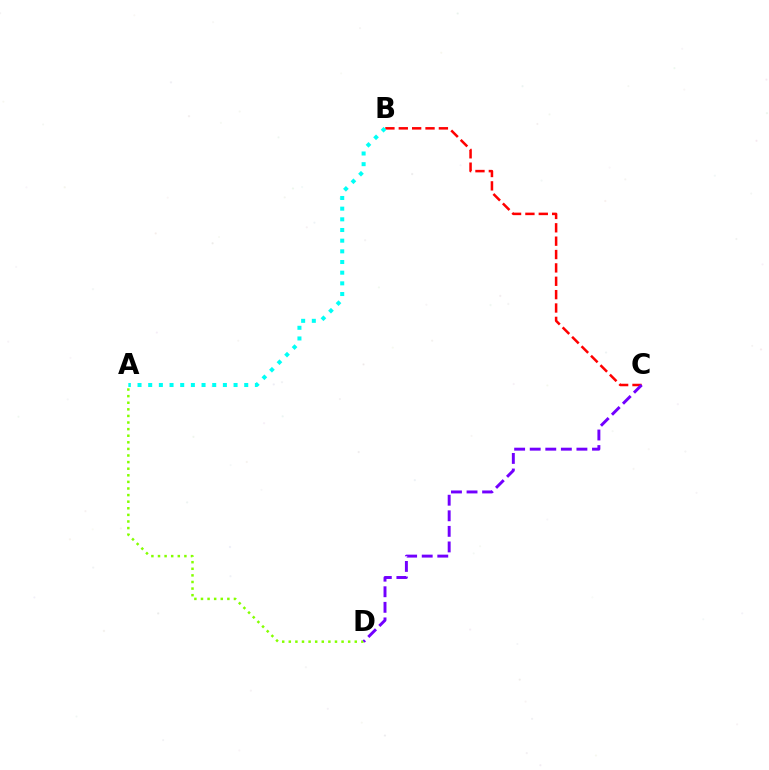{('A', 'D'): [{'color': '#84ff00', 'line_style': 'dotted', 'thickness': 1.79}], ('B', 'C'): [{'color': '#ff0000', 'line_style': 'dashed', 'thickness': 1.82}], ('C', 'D'): [{'color': '#7200ff', 'line_style': 'dashed', 'thickness': 2.12}], ('A', 'B'): [{'color': '#00fff6', 'line_style': 'dotted', 'thickness': 2.9}]}